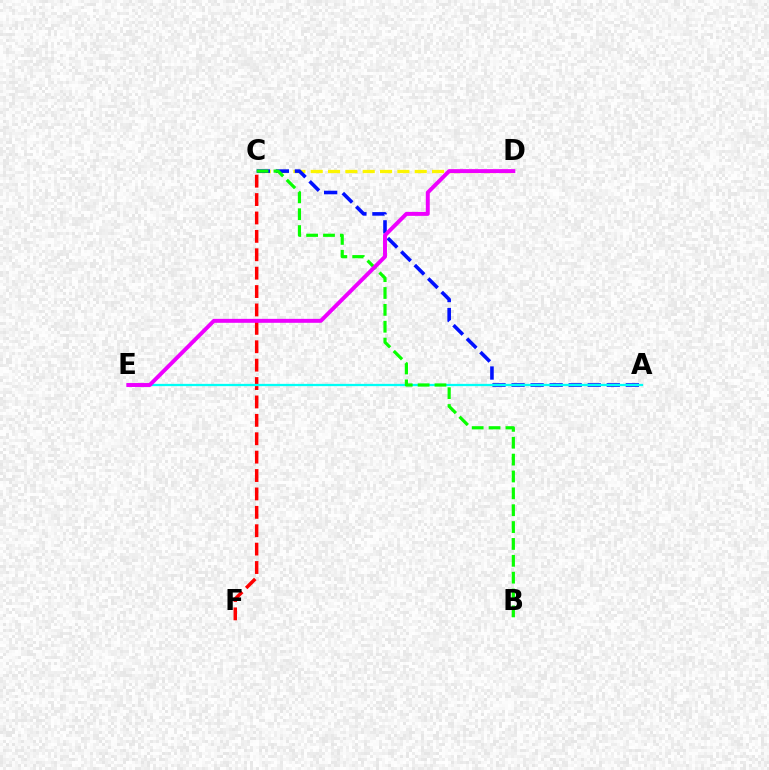{('C', 'D'): [{'color': '#fcf500', 'line_style': 'dashed', 'thickness': 2.36}], ('C', 'F'): [{'color': '#ff0000', 'line_style': 'dashed', 'thickness': 2.5}], ('A', 'C'): [{'color': '#0010ff', 'line_style': 'dashed', 'thickness': 2.59}], ('A', 'E'): [{'color': '#00fff6', 'line_style': 'solid', 'thickness': 1.64}], ('B', 'C'): [{'color': '#08ff00', 'line_style': 'dashed', 'thickness': 2.29}], ('D', 'E'): [{'color': '#ee00ff', 'line_style': 'solid', 'thickness': 2.84}]}